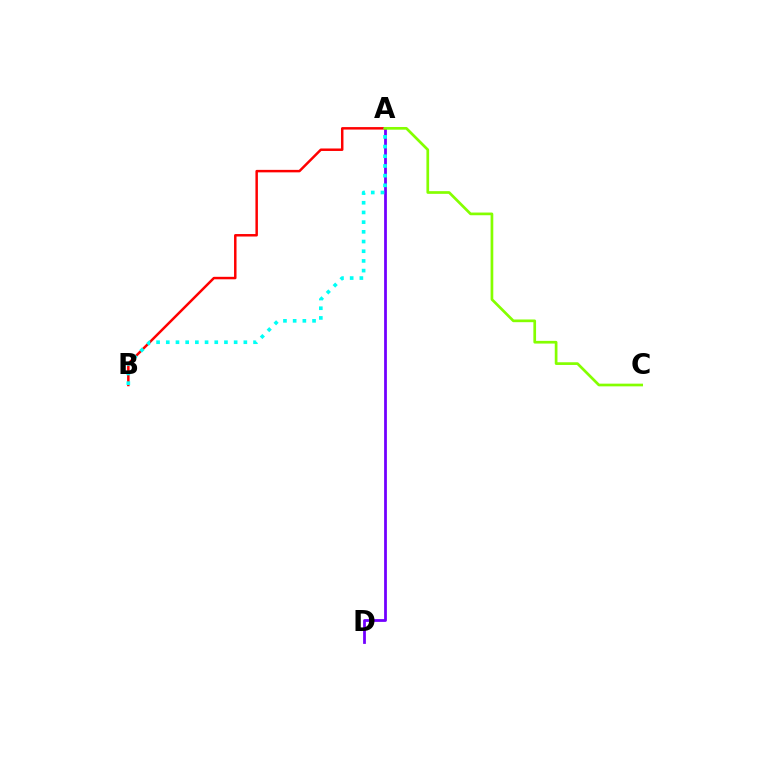{('A', 'D'): [{'color': '#7200ff', 'line_style': 'solid', 'thickness': 1.99}], ('A', 'B'): [{'color': '#ff0000', 'line_style': 'solid', 'thickness': 1.79}, {'color': '#00fff6', 'line_style': 'dotted', 'thickness': 2.63}], ('A', 'C'): [{'color': '#84ff00', 'line_style': 'solid', 'thickness': 1.94}]}